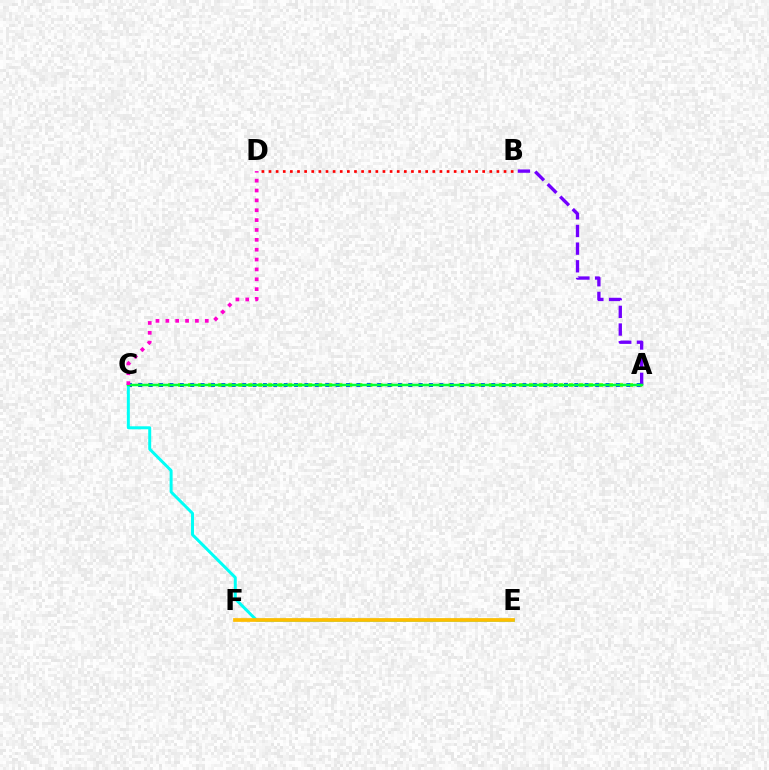{('A', 'C'): [{'color': '#84ff00', 'line_style': 'dotted', 'thickness': 2.72}, {'color': '#004bff', 'line_style': 'dotted', 'thickness': 2.82}, {'color': '#00ff39', 'line_style': 'solid', 'thickness': 1.79}], ('A', 'B'): [{'color': '#7200ff', 'line_style': 'dashed', 'thickness': 2.4}], ('C', 'E'): [{'color': '#00fff6', 'line_style': 'solid', 'thickness': 2.14}], ('E', 'F'): [{'color': '#ffbd00', 'line_style': 'solid', 'thickness': 2.67}], ('C', 'D'): [{'color': '#ff00cf', 'line_style': 'dotted', 'thickness': 2.68}], ('B', 'D'): [{'color': '#ff0000', 'line_style': 'dotted', 'thickness': 1.94}]}